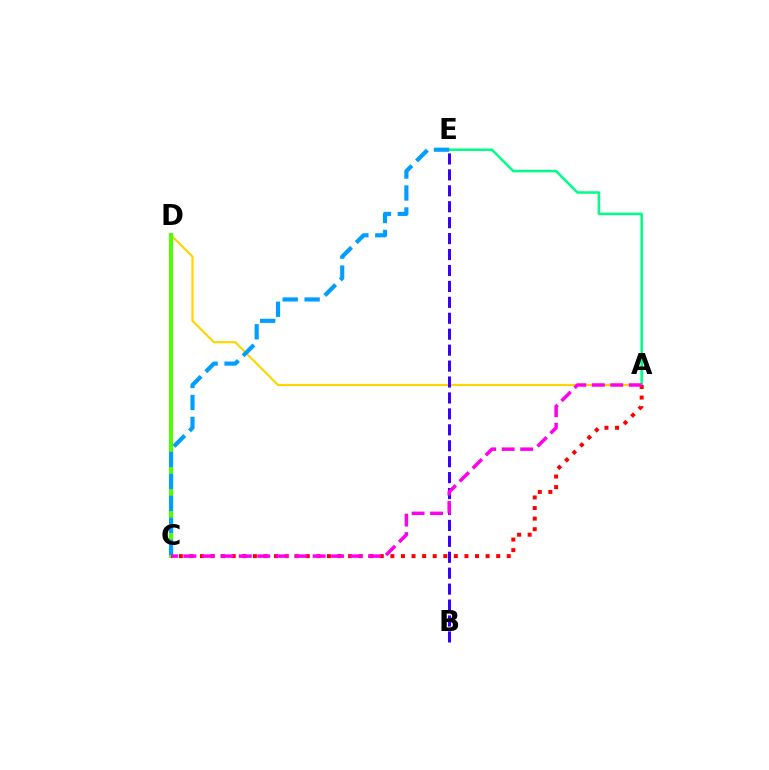{('A', 'D'): [{'color': '#ffd500', 'line_style': 'solid', 'thickness': 1.55}], ('A', 'E'): [{'color': '#00ff86', 'line_style': 'solid', 'thickness': 1.82}], ('C', 'D'): [{'color': '#4fff00', 'line_style': 'solid', 'thickness': 2.89}], ('B', 'E'): [{'color': '#3700ff', 'line_style': 'dashed', 'thickness': 2.16}], ('A', 'C'): [{'color': '#ff0000', 'line_style': 'dotted', 'thickness': 2.87}, {'color': '#ff00ed', 'line_style': 'dashed', 'thickness': 2.51}], ('C', 'E'): [{'color': '#009eff', 'line_style': 'dashed', 'thickness': 2.98}]}